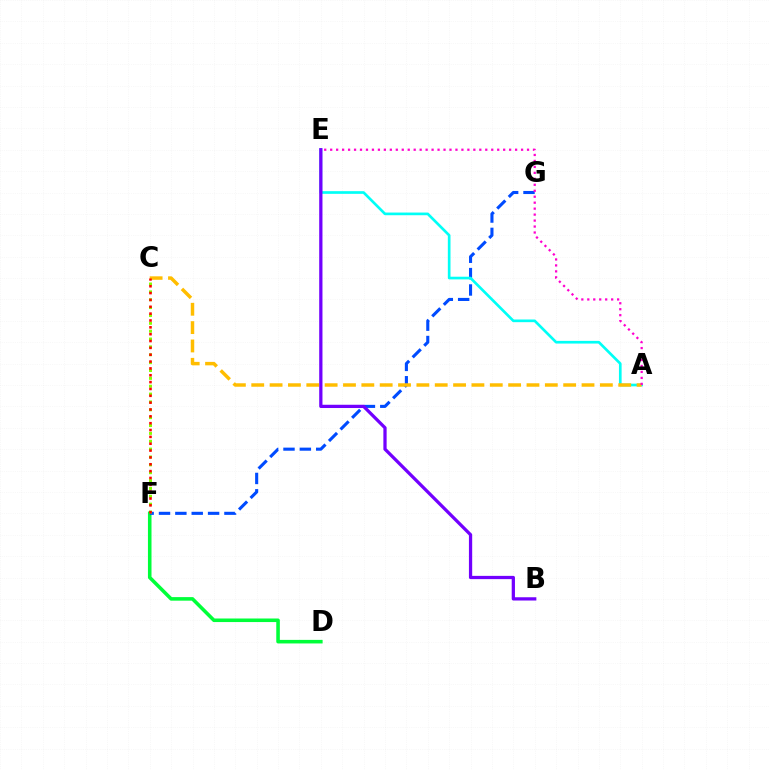{('D', 'F'): [{'color': '#00ff39', 'line_style': 'solid', 'thickness': 2.57}], ('F', 'G'): [{'color': '#004bff', 'line_style': 'dashed', 'thickness': 2.22}], ('A', 'E'): [{'color': '#00fff6', 'line_style': 'solid', 'thickness': 1.92}, {'color': '#ff00cf', 'line_style': 'dotted', 'thickness': 1.62}], ('A', 'C'): [{'color': '#ffbd00', 'line_style': 'dashed', 'thickness': 2.49}], ('C', 'F'): [{'color': '#84ff00', 'line_style': 'dotted', 'thickness': 2.14}, {'color': '#ff0000', 'line_style': 'dotted', 'thickness': 1.86}], ('B', 'E'): [{'color': '#7200ff', 'line_style': 'solid', 'thickness': 2.35}]}